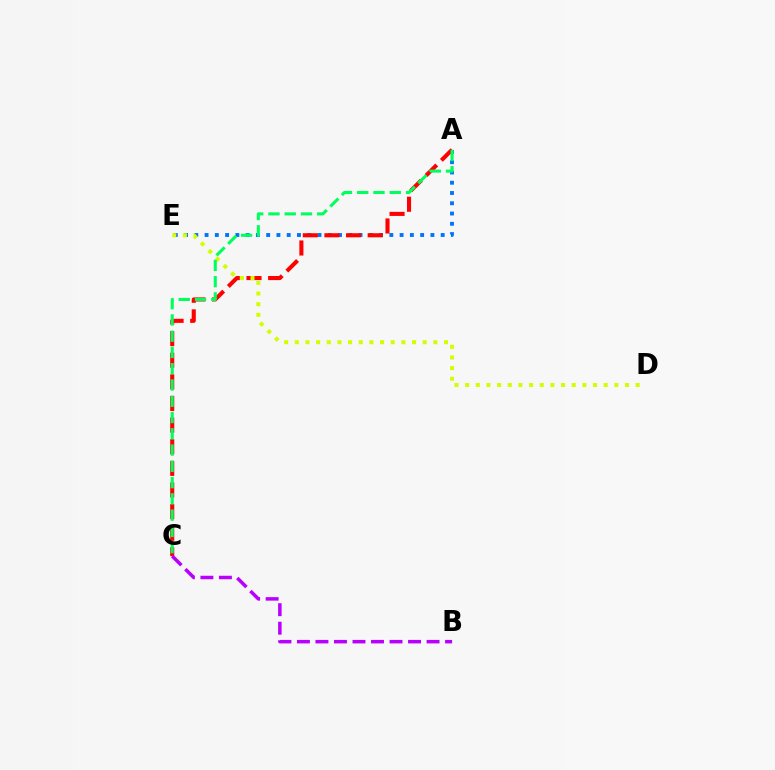{('A', 'E'): [{'color': '#0074ff', 'line_style': 'dotted', 'thickness': 2.79}], ('A', 'C'): [{'color': '#ff0000', 'line_style': 'dashed', 'thickness': 2.94}, {'color': '#00ff5c', 'line_style': 'dashed', 'thickness': 2.21}], ('D', 'E'): [{'color': '#d1ff00', 'line_style': 'dotted', 'thickness': 2.9}], ('B', 'C'): [{'color': '#b900ff', 'line_style': 'dashed', 'thickness': 2.52}]}